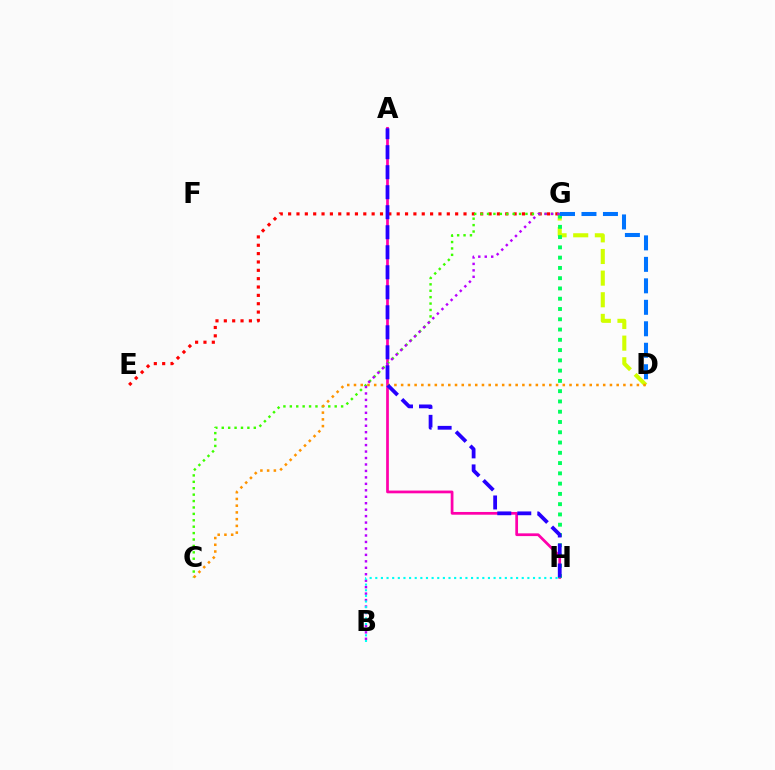{('A', 'H'): [{'color': '#ff00ac', 'line_style': 'solid', 'thickness': 1.97}, {'color': '#2500ff', 'line_style': 'dashed', 'thickness': 2.72}], ('D', 'G'): [{'color': '#d1ff00', 'line_style': 'dashed', 'thickness': 2.94}, {'color': '#0074ff', 'line_style': 'dashed', 'thickness': 2.92}], ('E', 'G'): [{'color': '#ff0000', 'line_style': 'dotted', 'thickness': 2.27}], ('C', 'G'): [{'color': '#3dff00', 'line_style': 'dotted', 'thickness': 1.74}], ('C', 'D'): [{'color': '#ff9400', 'line_style': 'dotted', 'thickness': 1.83}], ('G', 'H'): [{'color': '#00ff5c', 'line_style': 'dotted', 'thickness': 2.79}], ('B', 'G'): [{'color': '#b900ff', 'line_style': 'dotted', 'thickness': 1.75}], ('B', 'H'): [{'color': '#00fff6', 'line_style': 'dotted', 'thickness': 1.53}]}